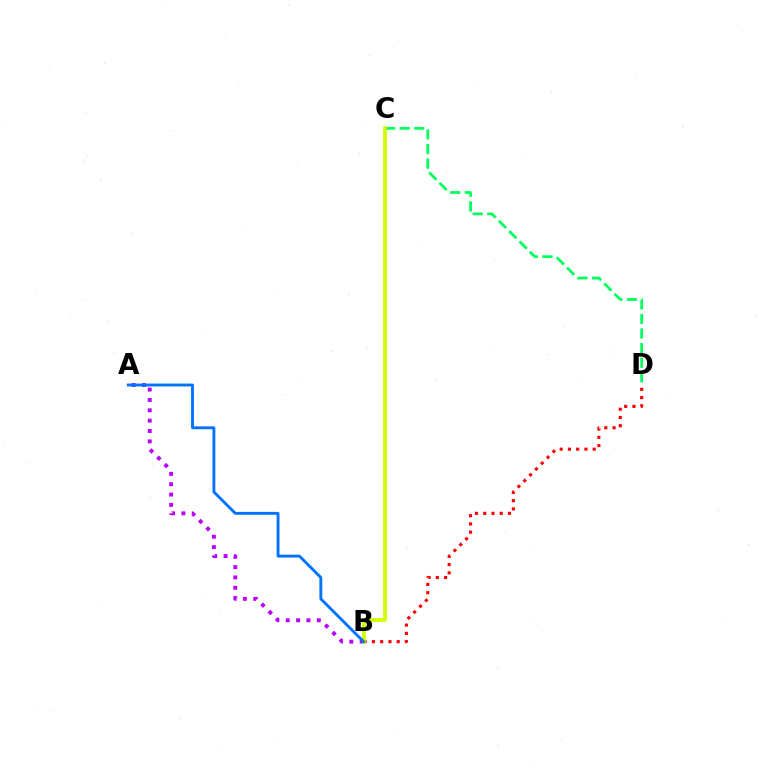{('A', 'B'): [{'color': '#b900ff', 'line_style': 'dotted', 'thickness': 2.81}, {'color': '#0074ff', 'line_style': 'solid', 'thickness': 2.07}], ('B', 'D'): [{'color': '#ff0000', 'line_style': 'dotted', 'thickness': 2.24}], ('C', 'D'): [{'color': '#00ff5c', 'line_style': 'dashed', 'thickness': 1.98}], ('B', 'C'): [{'color': '#d1ff00', 'line_style': 'solid', 'thickness': 2.74}]}